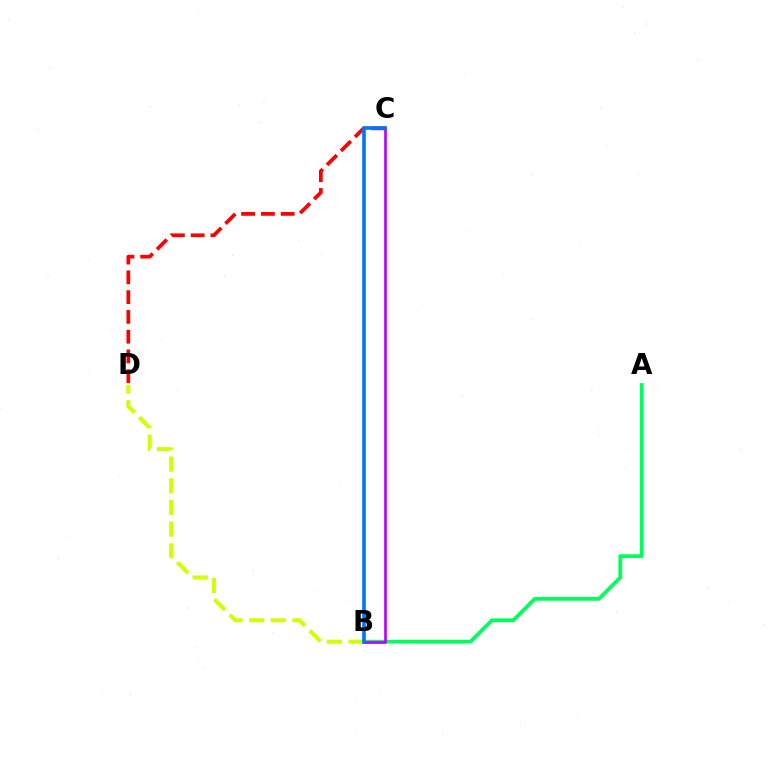{('A', 'B'): [{'color': '#00ff5c', 'line_style': 'solid', 'thickness': 2.71}], ('C', 'D'): [{'color': '#ff0000', 'line_style': 'dashed', 'thickness': 2.69}], ('B', 'D'): [{'color': '#d1ff00', 'line_style': 'dashed', 'thickness': 2.94}], ('B', 'C'): [{'color': '#b900ff', 'line_style': 'solid', 'thickness': 1.91}, {'color': '#0074ff', 'line_style': 'solid', 'thickness': 2.61}]}